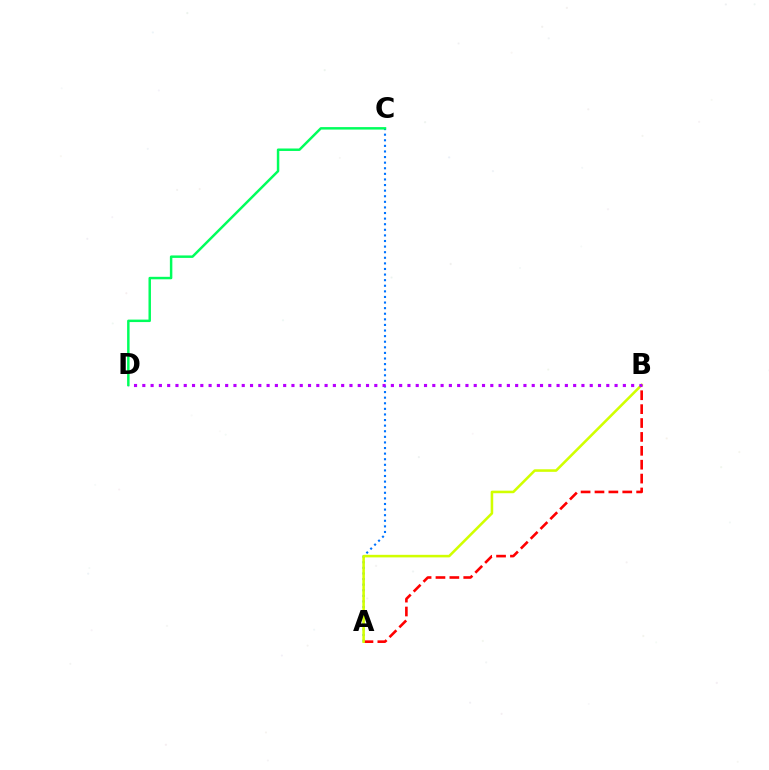{('A', 'C'): [{'color': '#0074ff', 'line_style': 'dotted', 'thickness': 1.52}], ('A', 'B'): [{'color': '#ff0000', 'line_style': 'dashed', 'thickness': 1.89}, {'color': '#d1ff00', 'line_style': 'solid', 'thickness': 1.84}], ('B', 'D'): [{'color': '#b900ff', 'line_style': 'dotted', 'thickness': 2.25}], ('C', 'D'): [{'color': '#00ff5c', 'line_style': 'solid', 'thickness': 1.78}]}